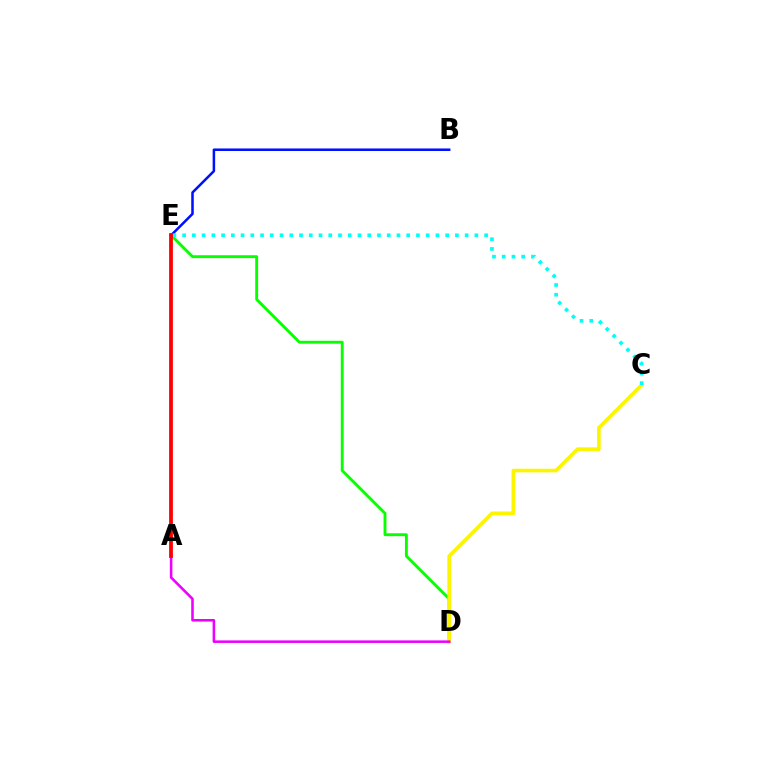{('D', 'E'): [{'color': '#08ff00', 'line_style': 'solid', 'thickness': 2.08}], ('C', 'D'): [{'color': '#fcf500', 'line_style': 'solid', 'thickness': 2.62}], ('B', 'E'): [{'color': '#0010ff', 'line_style': 'solid', 'thickness': 1.82}], ('C', 'E'): [{'color': '#00fff6', 'line_style': 'dotted', 'thickness': 2.65}], ('A', 'D'): [{'color': '#ee00ff', 'line_style': 'solid', 'thickness': 1.84}], ('A', 'E'): [{'color': '#ff0000', 'line_style': 'solid', 'thickness': 2.72}]}